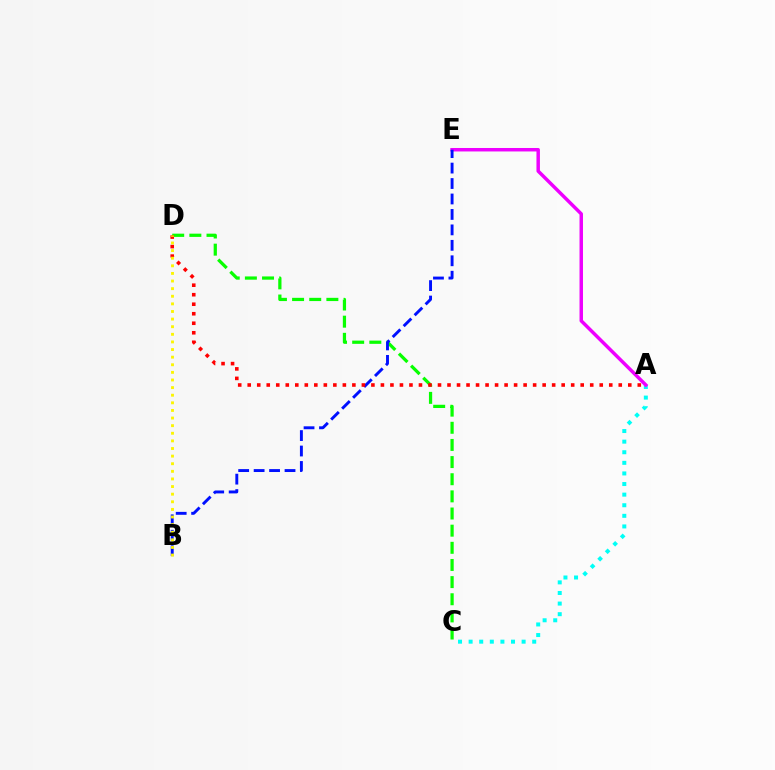{('A', 'C'): [{'color': '#00fff6', 'line_style': 'dotted', 'thickness': 2.88}], ('C', 'D'): [{'color': '#08ff00', 'line_style': 'dashed', 'thickness': 2.33}], ('A', 'E'): [{'color': '#ee00ff', 'line_style': 'solid', 'thickness': 2.5}], ('B', 'E'): [{'color': '#0010ff', 'line_style': 'dashed', 'thickness': 2.1}], ('A', 'D'): [{'color': '#ff0000', 'line_style': 'dotted', 'thickness': 2.58}], ('B', 'D'): [{'color': '#fcf500', 'line_style': 'dotted', 'thickness': 2.07}]}